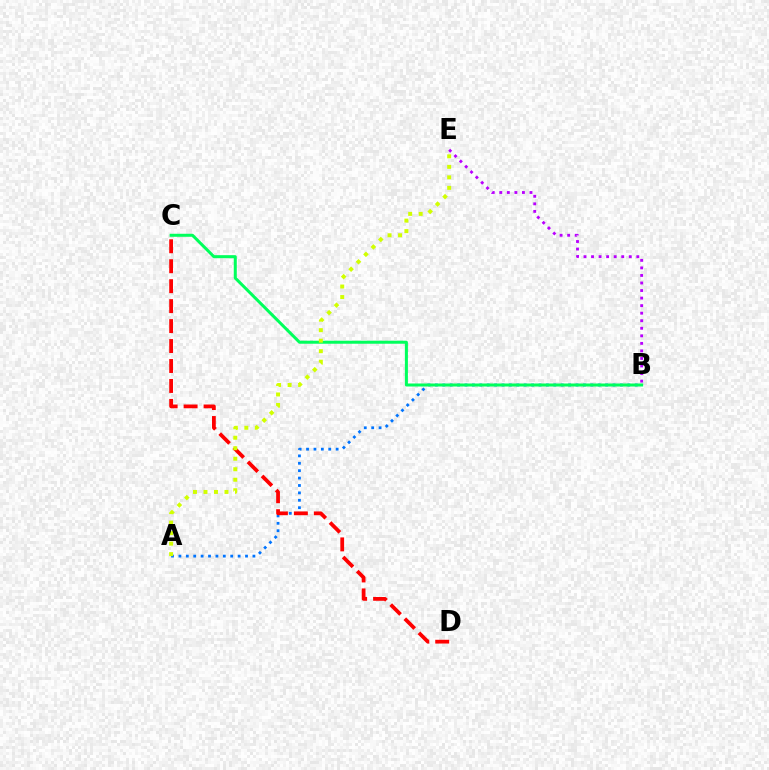{('B', 'E'): [{'color': '#b900ff', 'line_style': 'dotted', 'thickness': 2.05}], ('A', 'B'): [{'color': '#0074ff', 'line_style': 'dotted', 'thickness': 2.01}], ('C', 'D'): [{'color': '#ff0000', 'line_style': 'dashed', 'thickness': 2.71}], ('B', 'C'): [{'color': '#00ff5c', 'line_style': 'solid', 'thickness': 2.17}], ('A', 'E'): [{'color': '#d1ff00', 'line_style': 'dotted', 'thickness': 2.85}]}